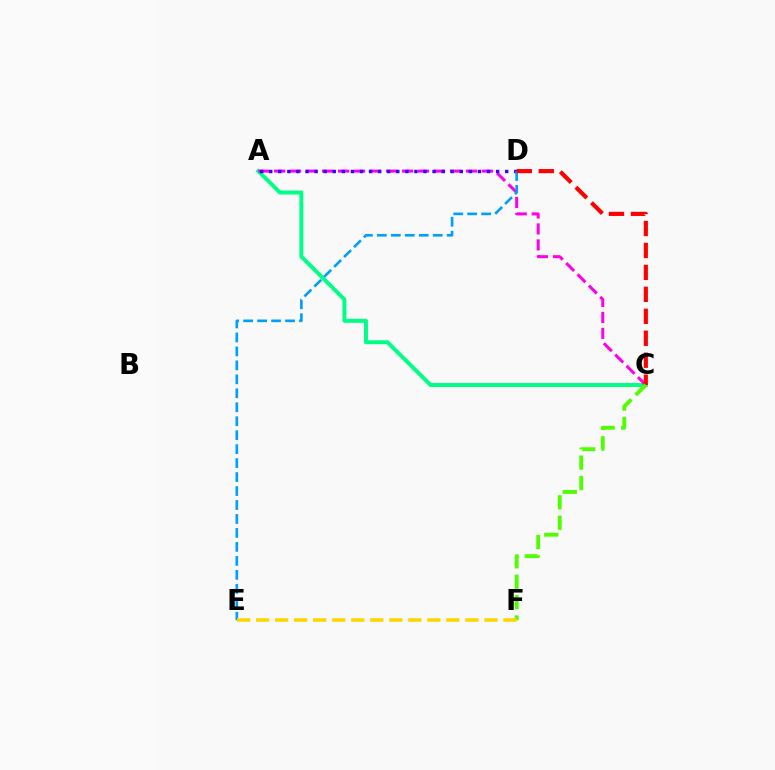{('A', 'C'): [{'color': '#00ff86', 'line_style': 'solid', 'thickness': 2.85}, {'color': '#ff00ed', 'line_style': 'dashed', 'thickness': 2.17}], ('A', 'D'): [{'color': '#3700ff', 'line_style': 'dotted', 'thickness': 2.47}], ('D', 'E'): [{'color': '#009eff', 'line_style': 'dashed', 'thickness': 1.9}], ('C', 'D'): [{'color': '#ff0000', 'line_style': 'dashed', 'thickness': 2.98}], ('C', 'F'): [{'color': '#4fff00', 'line_style': 'dashed', 'thickness': 2.77}], ('E', 'F'): [{'color': '#ffd500', 'line_style': 'dashed', 'thickness': 2.58}]}